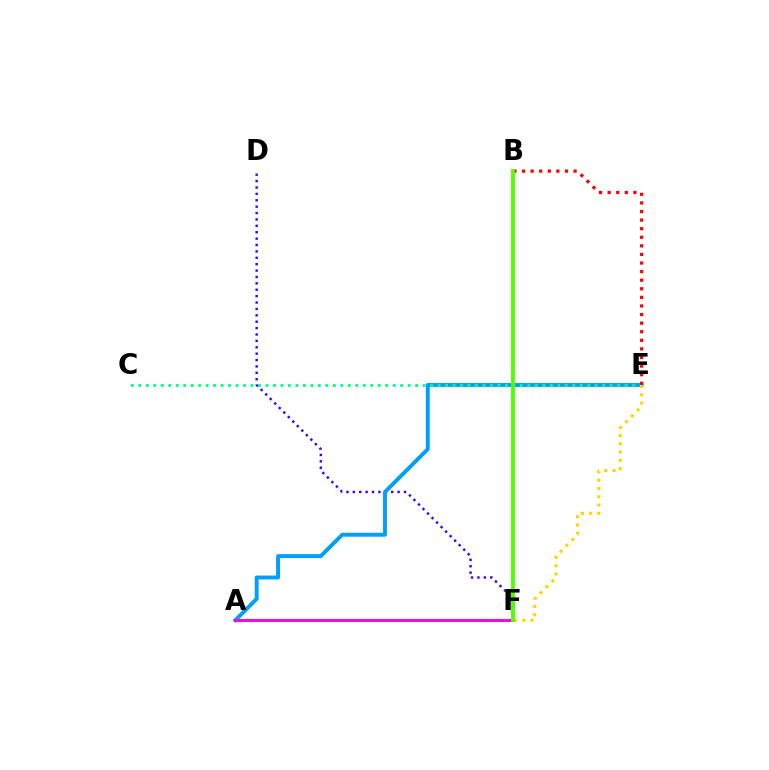{('D', 'F'): [{'color': '#3700ff', 'line_style': 'dotted', 'thickness': 1.74}], ('A', 'E'): [{'color': '#009eff', 'line_style': 'solid', 'thickness': 2.81}], ('A', 'F'): [{'color': '#ff00ed', 'line_style': 'solid', 'thickness': 2.14}], ('C', 'E'): [{'color': '#00ff86', 'line_style': 'dotted', 'thickness': 2.03}], ('B', 'E'): [{'color': '#ff0000', 'line_style': 'dotted', 'thickness': 2.33}], ('E', 'F'): [{'color': '#ffd500', 'line_style': 'dotted', 'thickness': 2.25}], ('B', 'F'): [{'color': '#4fff00', 'line_style': 'solid', 'thickness': 2.78}]}